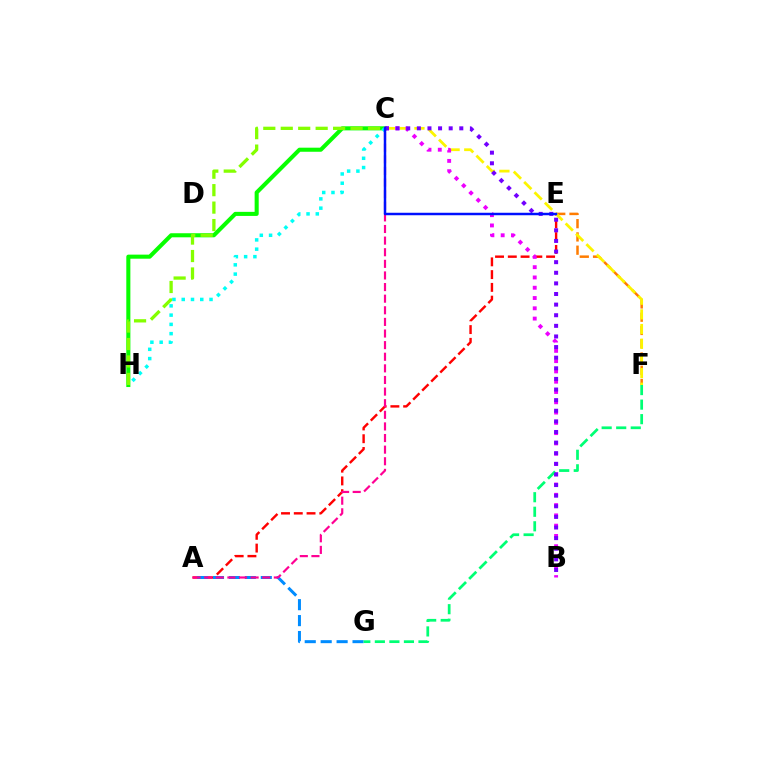{('A', 'E'): [{'color': '#ff0000', 'line_style': 'dashed', 'thickness': 1.73}], ('E', 'F'): [{'color': '#ff7c00', 'line_style': 'dashed', 'thickness': 1.8}], ('C', 'H'): [{'color': '#08ff00', 'line_style': 'solid', 'thickness': 2.93}, {'color': '#84ff00', 'line_style': 'dashed', 'thickness': 2.37}, {'color': '#00fff6', 'line_style': 'dotted', 'thickness': 2.52}], ('A', 'G'): [{'color': '#008cff', 'line_style': 'dashed', 'thickness': 2.16}], ('C', 'F'): [{'color': '#fcf500', 'line_style': 'dashed', 'thickness': 1.99}], ('B', 'C'): [{'color': '#ee00ff', 'line_style': 'dotted', 'thickness': 2.79}, {'color': '#7200ff', 'line_style': 'dotted', 'thickness': 2.88}], ('F', 'G'): [{'color': '#00ff74', 'line_style': 'dashed', 'thickness': 1.98}], ('A', 'C'): [{'color': '#ff0094', 'line_style': 'dashed', 'thickness': 1.58}], ('C', 'E'): [{'color': '#0010ff', 'line_style': 'solid', 'thickness': 1.79}]}